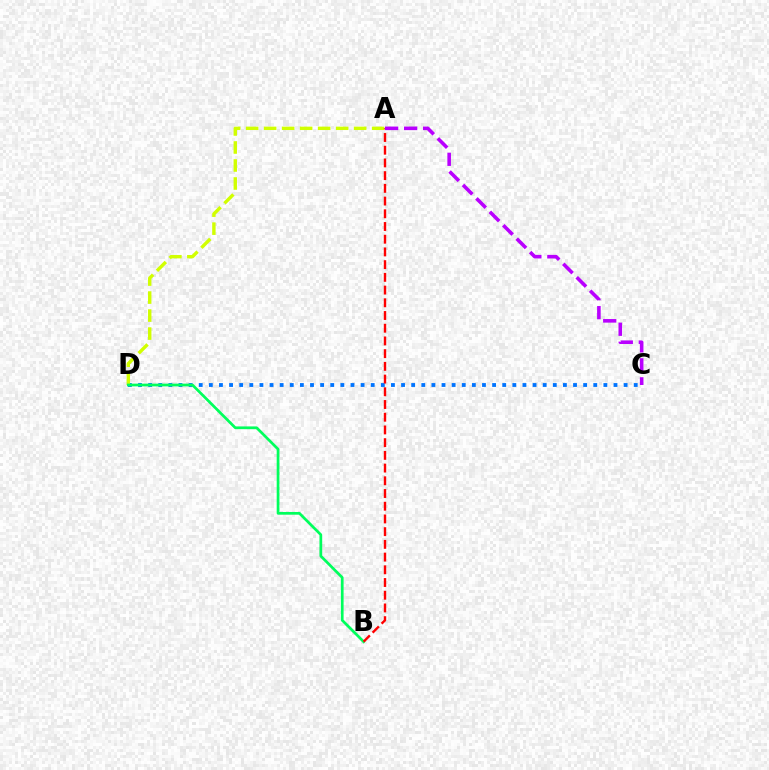{('C', 'D'): [{'color': '#0074ff', 'line_style': 'dotted', 'thickness': 2.75}], ('A', 'D'): [{'color': '#d1ff00', 'line_style': 'dashed', 'thickness': 2.45}], ('B', 'D'): [{'color': '#00ff5c', 'line_style': 'solid', 'thickness': 1.96}], ('A', 'B'): [{'color': '#ff0000', 'line_style': 'dashed', 'thickness': 1.73}], ('A', 'C'): [{'color': '#b900ff', 'line_style': 'dashed', 'thickness': 2.58}]}